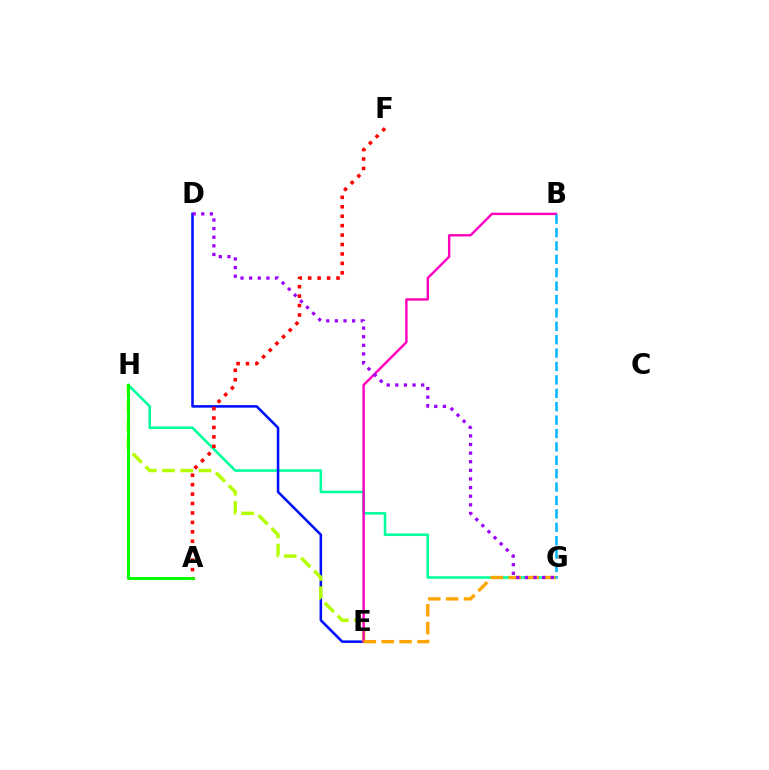{('G', 'H'): [{'color': '#00ff9d', 'line_style': 'solid', 'thickness': 1.85}], ('D', 'E'): [{'color': '#0010ff', 'line_style': 'solid', 'thickness': 1.84}], ('E', 'H'): [{'color': '#b3ff00', 'line_style': 'dashed', 'thickness': 2.48}], ('B', 'E'): [{'color': '#ff00bd', 'line_style': 'solid', 'thickness': 1.74}], ('A', 'H'): [{'color': '#08ff00', 'line_style': 'solid', 'thickness': 2.17}], ('E', 'G'): [{'color': '#ffa500', 'line_style': 'dashed', 'thickness': 2.43}], ('B', 'G'): [{'color': '#00b5ff', 'line_style': 'dashed', 'thickness': 1.82}], ('D', 'G'): [{'color': '#9b00ff', 'line_style': 'dotted', 'thickness': 2.34}], ('A', 'F'): [{'color': '#ff0000', 'line_style': 'dotted', 'thickness': 2.56}]}